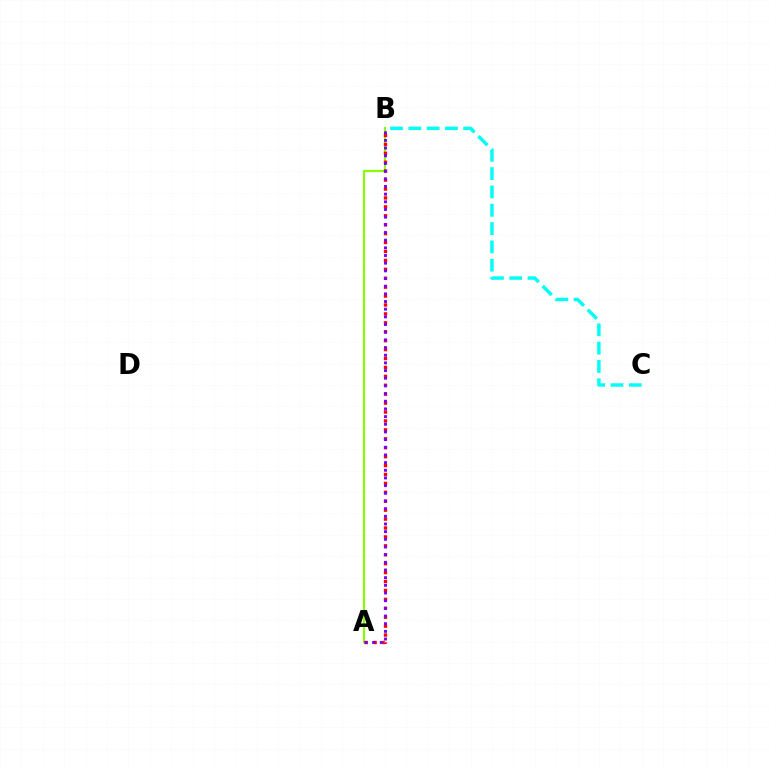{('A', 'B'): [{'color': '#84ff00', 'line_style': 'solid', 'thickness': 1.56}, {'color': '#ff0000', 'line_style': 'dotted', 'thickness': 2.42}, {'color': '#7200ff', 'line_style': 'dotted', 'thickness': 2.08}], ('B', 'C'): [{'color': '#00fff6', 'line_style': 'dashed', 'thickness': 2.49}]}